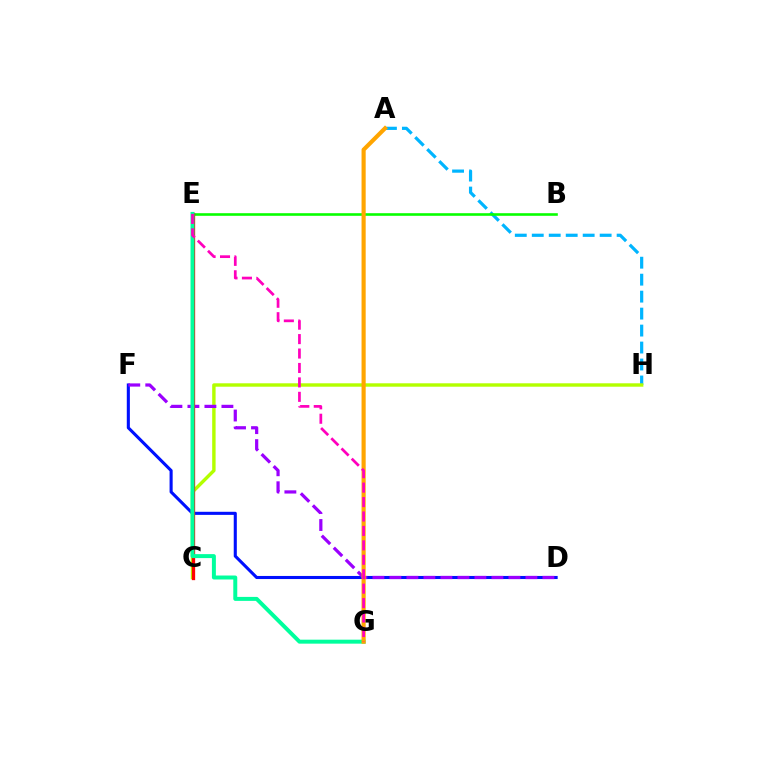{('D', 'F'): [{'color': '#0010ff', 'line_style': 'solid', 'thickness': 2.22}, {'color': '#9b00ff', 'line_style': 'dashed', 'thickness': 2.31}], ('A', 'H'): [{'color': '#00b5ff', 'line_style': 'dashed', 'thickness': 2.31}], ('B', 'E'): [{'color': '#08ff00', 'line_style': 'solid', 'thickness': 1.88}], ('C', 'H'): [{'color': '#b3ff00', 'line_style': 'solid', 'thickness': 2.46}], ('C', 'E'): [{'color': '#ff0000', 'line_style': 'solid', 'thickness': 2.37}], ('E', 'G'): [{'color': '#00ff9d', 'line_style': 'solid', 'thickness': 2.86}, {'color': '#ff00bd', 'line_style': 'dashed', 'thickness': 1.96}], ('A', 'G'): [{'color': '#ffa500', 'line_style': 'solid', 'thickness': 2.98}]}